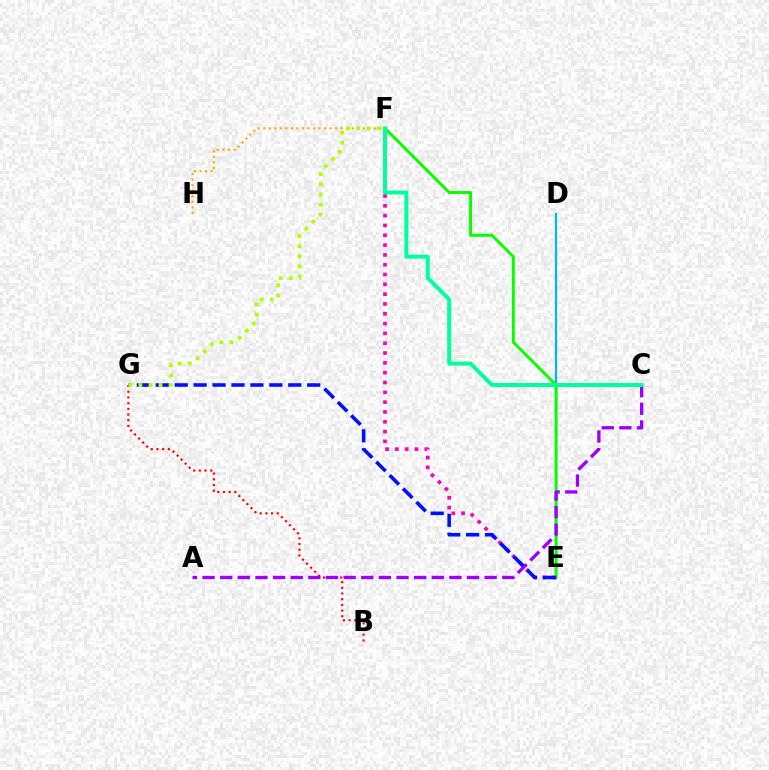{('B', 'G'): [{'color': '#ff0000', 'line_style': 'dotted', 'thickness': 1.55}], ('E', 'F'): [{'color': '#ff00bd', 'line_style': 'dotted', 'thickness': 2.67}, {'color': '#08ff00', 'line_style': 'solid', 'thickness': 2.12}], ('F', 'H'): [{'color': '#ffa500', 'line_style': 'dotted', 'thickness': 1.5}], ('D', 'E'): [{'color': '#00b5ff', 'line_style': 'solid', 'thickness': 1.59}], ('A', 'C'): [{'color': '#9b00ff', 'line_style': 'dashed', 'thickness': 2.4}], ('E', 'G'): [{'color': '#0010ff', 'line_style': 'dashed', 'thickness': 2.57}], ('F', 'G'): [{'color': '#b3ff00', 'line_style': 'dotted', 'thickness': 2.75}], ('C', 'F'): [{'color': '#00ff9d', 'line_style': 'solid', 'thickness': 2.85}]}